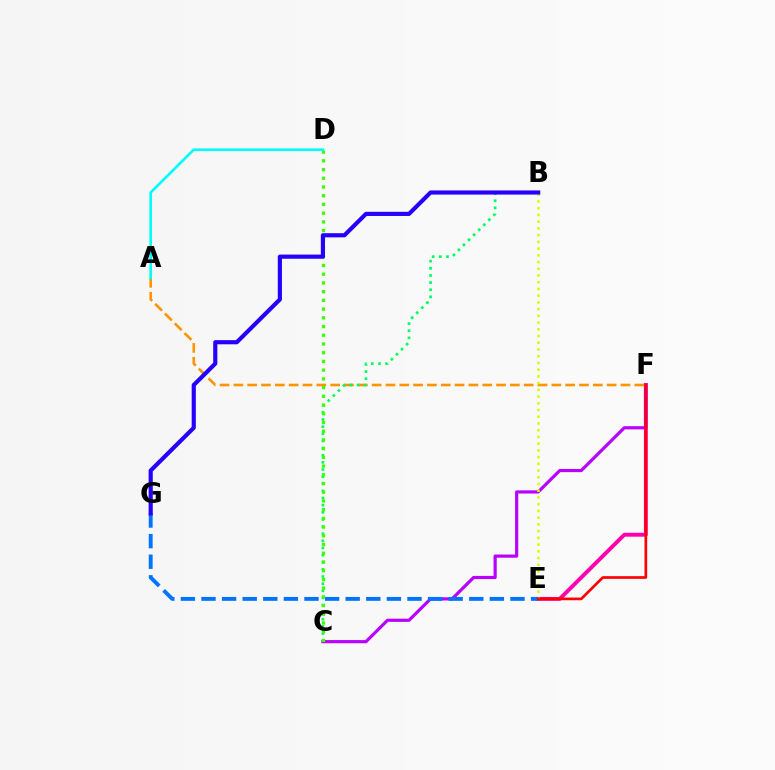{('E', 'F'): [{'color': '#ff00ac', 'line_style': 'solid', 'thickness': 2.81}, {'color': '#ff0000', 'line_style': 'solid', 'thickness': 1.93}], ('C', 'F'): [{'color': '#b900ff', 'line_style': 'solid', 'thickness': 2.29}], ('A', 'F'): [{'color': '#ff9400', 'line_style': 'dashed', 'thickness': 1.88}], ('B', 'E'): [{'color': '#d1ff00', 'line_style': 'dotted', 'thickness': 1.83}], ('E', 'G'): [{'color': '#0074ff', 'line_style': 'dashed', 'thickness': 2.8}], ('B', 'C'): [{'color': '#00ff5c', 'line_style': 'dotted', 'thickness': 1.94}], ('C', 'D'): [{'color': '#3dff00', 'line_style': 'dotted', 'thickness': 2.37}], ('A', 'D'): [{'color': '#00fff6', 'line_style': 'solid', 'thickness': 1.91}], ('B', 'G'): [{'color': '#2500ff', 'line_style': 'solid', 'thickness': 2.99}]}